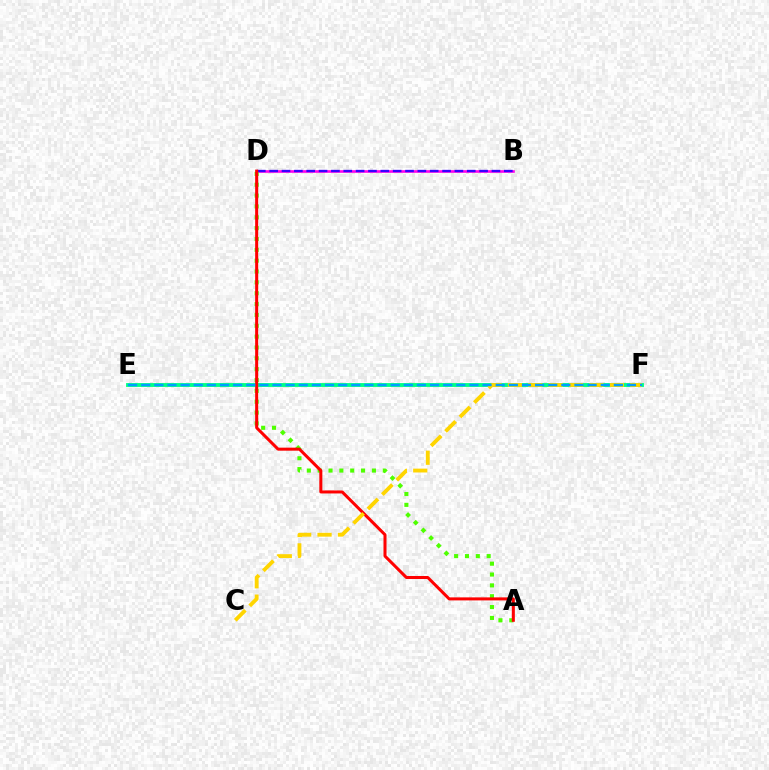{('B', 'D'): [{'color': '#ff00ed', 'line_style': 'solid', 'thickness': 1.88}, {'color': '#3700ff', 'line_style': 'dashed', 'thickness': 1.68}], ('A', 'D'): [{'color': '#4fff00', 'line_style': 'dotted', 'thickness': 2.95}, {'color': '#ff0000', 'line_style': 'solid', 'thickness': 2.18}], ('E', 'F'): [{'color': '#00ff86', 'line_style': 'solid', 'thickness': 2.77}, {'color': '#009eff', 'line_style': 'dashed', 'thickness': 1.78}], ('C', 'F'): [{'color': '#ffd500', 'line_style': 'dashed', 'thickness': 2.77}]}